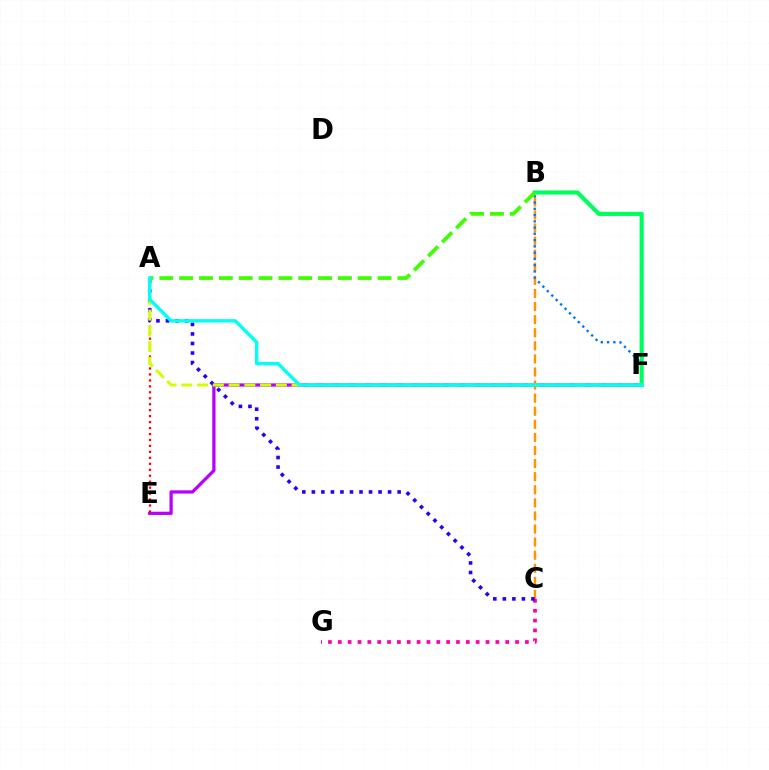{('B', 'C'): [{'color': '#ff9400', 'line_style': 'dashed', 'thickness': 1.78}], ('E', 'F'): [{'color': '#b900ff', 'line_style': 'solid', 'thickness': 2.34}], ('C', 'G'): [{'color': '#ff00ac', 'line_style': 'dotted', 'thickness': 2.68}], ('A', 'E'): [{'color': '#ff0000', 'line_style': 'dotted', 'thickness': 1.62}], ('A', 'C'): [{'color': '#2500ff', 'line_style': 'dotted', 'thickness': 2.59}], ('A', 'F'): [{'color': '#d1ff00', 'line_style': 'dashed', 'thickness': 2.14}, {'color': '#00fff6', 'line_style': 'solid', 'thickness': 2.44}], ('B', 'F'): [{'color': '#0074ff', 'line_style': 'dotted', 'thickness': 1.7}, {'color': '#00ff5c', 'line_style': 'solid', 'thickness': 2.98}], ('A', 'B'): [{'color': '#3dff00', 'line_style': 'dashed', 'thickness': 2.7}]}